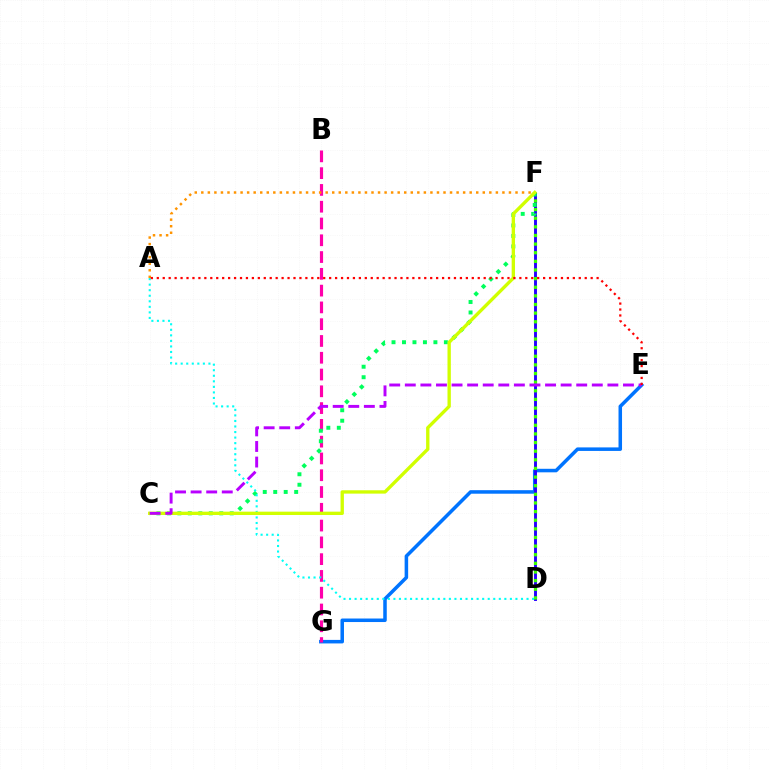{('E', 'G'): [{'color': '#0074ff', 'line_style': 'solid', 'thickness': 2.54}], ('D', 'F'): [{'color': '#2500ff', 'line_style': 'solid', 'thickness': 2.1}, {'color': '#3dff00', 'line_style': 'dotted', 'thickness': 2.34}], ('B', 'G'): [{'color': '#ff00ac', 'line_style': 'dashed', 'thickness': 2.28}], ('C', 'F'): [{'color': '#00ff5c', 'line_style': 'dotted', 'thickness': 2.85}, {'color': '#d1ff00', 'line_style': 'solid', 'thickness': 2.41}], ('A', 'D'): [{'color': '#00fff6', 'line_style': 'dotted', 'thickness': 1.51}], ('A', 'F'): [{'color': '#ff9400', 'line_style': 'dotted', 'thickness': 1.78}], ('C', 'E'): [{'color': '#b900ff', 'line_style': 'dashed', 'thickness': 2.12}], ('A', 'E'): [{'color': '#ff0000', 'line_style': 'dotted', 'thickness': 1.61}]}